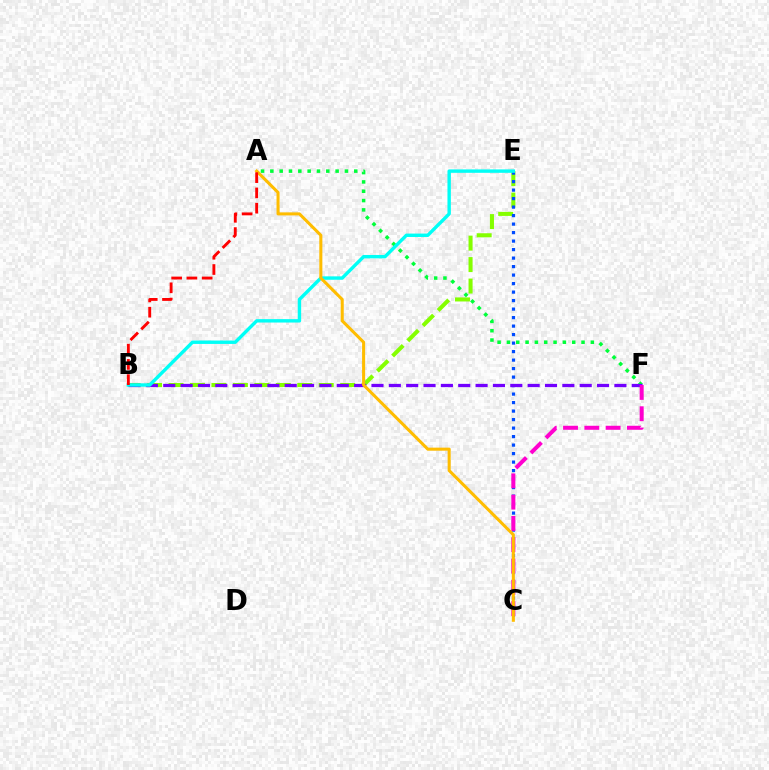{('B', 'E'): [{'color': '#84ff00', 'line_style': 'dashed', 'thickness': 2.92}, {'color': '#00fff6', 'line_style': 'solid', 'thickness': 2.45}], ('C', 'E'): [{'color': '#004bff', 'line_style': 'dotted', 'thickness': 2.31}], ('A', 'F'): [{'color': '#00ff39', 'line_style': 'dotted', 'thickness': 2.53}], ('B', 'F'): [{'color': '#7200ff', 'line_style': 'dashed', 'thickness': 2.36}], ('C', 'F'): [{'color': '#ff00cf', 'line_style': 'dashed', 'thickness': 2.89}], ('A', 'C'): [{'color': '#ffbd00', 'line_style': 'solid', 'thickness': 2.2}], ('A', 'B'): [{'color': '#ff0000', 'line_style': 'dashed', 'thickness': 2.07}]}